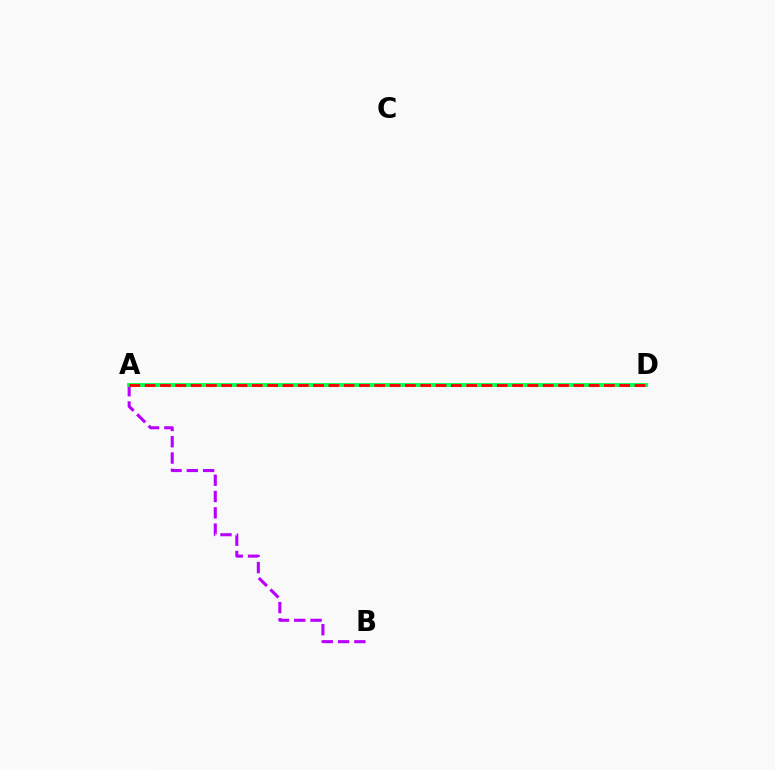{('A', 'D'): [{'color': '#0074ff', 'line_style': 'solid', 'thickness': 1.63}, {'color': '#d1ff00', 'line_style': 'dashed', 'thickness': 2.88}, {'color': '#00ff5c', 'line_style': 'solid', 'thickness': 2.71}, {'color': '#ff0000', 'line_style': 'dashed', 'thickness': 2.08}], ('A', 'B'): [{'color': '#b900ff', 'line_style': 'dashed', 'thickness': 2.22}]}